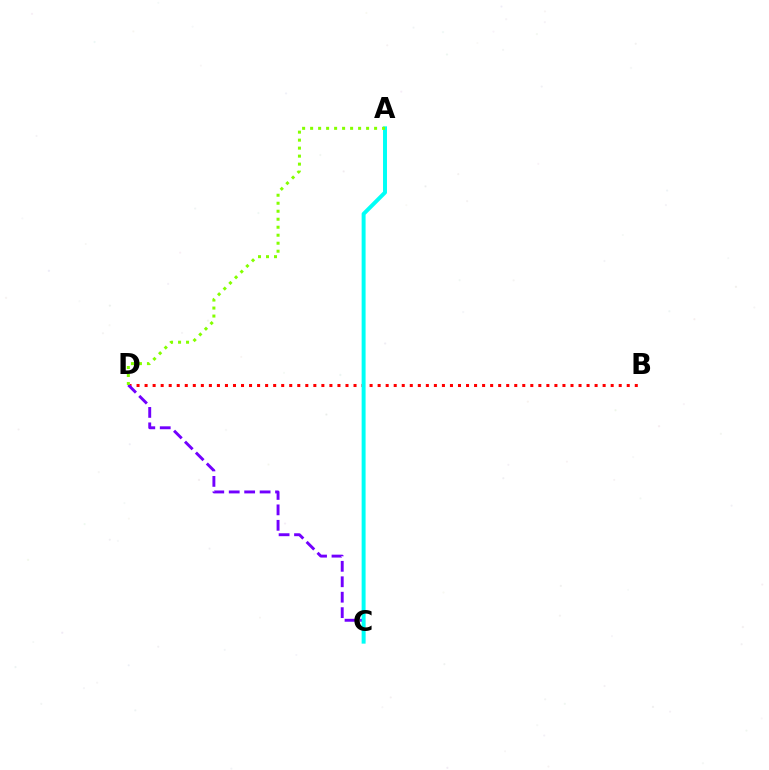{('B', 'D'): [{'color': '#ff0000', 'line_style': 'dotted', 'thickness': 2.18}], ('C', 'D'): [{'color': '#7200ff', 'line_style': 'dashed', 'thickness': 2.1}], ('A', 'C'): [{'color': '#00fff6', 'line_style': 'solid', 'thickness': 2.84}], ('A', 'D'): [{'color': '#84ff00', 'line_style': 'dotted', 'thickness': 2.17}]}